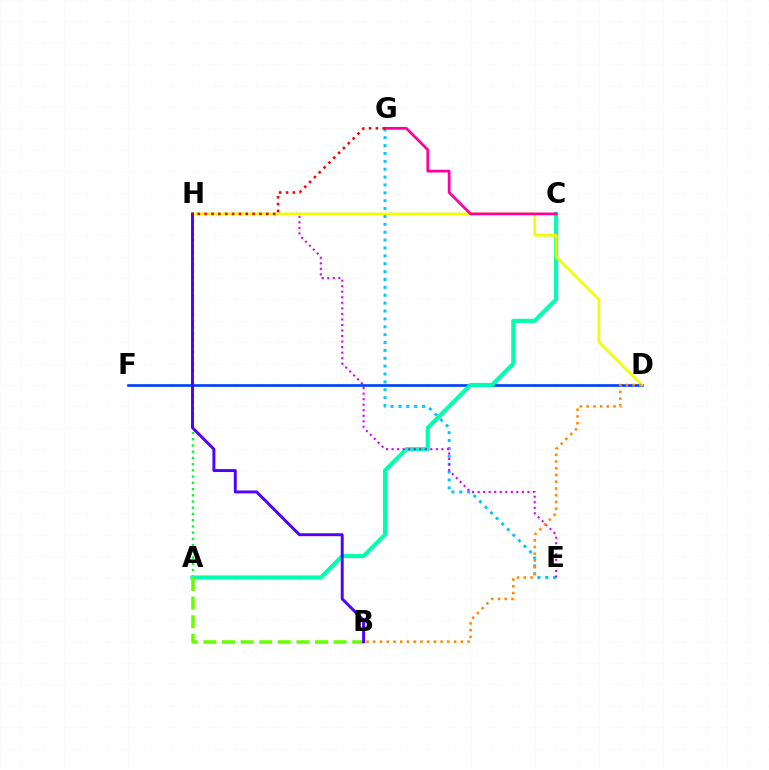{('A', 'H'): [{'color': '#00ff27', 'line_style': 'dotted', 'thickness': 1.69}], ('D', 'F'): [{'color': '#003fff', 'line_style': 'solid', 'thickness': 1.91}], ('E', 'G'): [{'color': '#00c7ff', 'line_style': 'dotted', 'thickness': 2.14}], ('A', 'C'): [{'color': '#00ffaf', 'line_style': 'solid', 'thickness': 2.98}], ('E', 'H'): [{'color': '#d600ff', 'line_style': 'dotted', 'thickness': 1.5}], ('A', 'B'): [{'color': '#66ff00', 'line_style': 'dashed', 'thickness': 2.53}], ('D', 'H'): [{'color': '#eeff00', 'line_style': 'solid', 'thickness': 1.88}], ('B', 'H'): [{'color': '#4f00ff', 'line_style': 'solid', 'thickness': 2.11}], ('C', 'G'): [{'color': '#ff00a0', 'line_style': 'solid', 'thickness': 1.98}], ('G', 'H'): [{'color': '#ff0000', 'line_style': 'dotted', 'thickness': 1.86}], ('B', 'D'): [{'color': '#ff8800', 'line_style': 'dotted', 'thickness': 1.83}]}